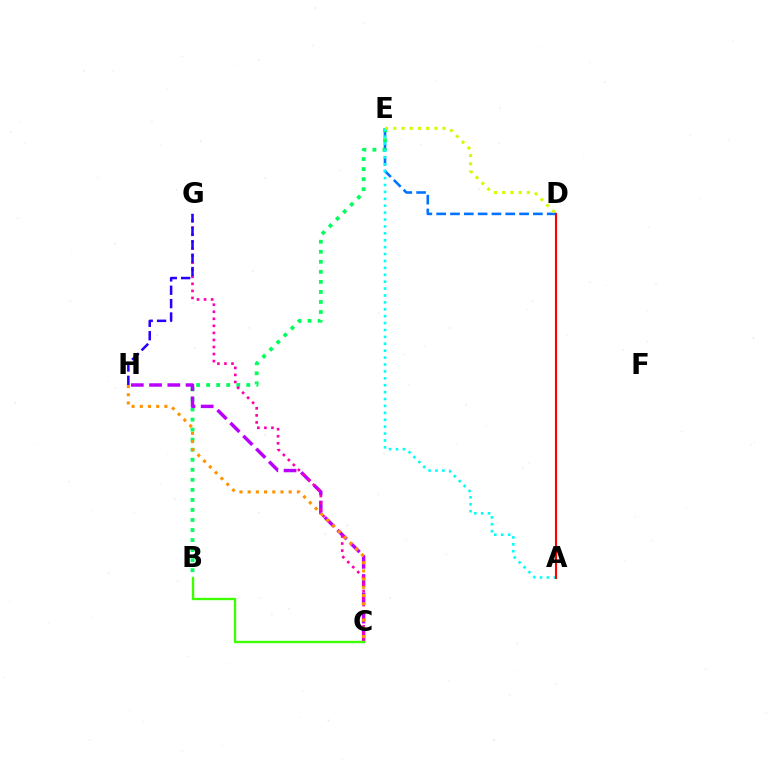{('D', 'E'): [{'color': '#0074ff', 'line_style': 'dashed', 'thickness': 1.88}, {'color': '#d1ff00', 'line_style': 'dotted', 'thickness': 2.23}], ('B', 'E'): [{'color': '#00ff5c', 'line_style': 'dotted', 'thickness': 2.73}], ('C', 'H'): [{'color': '#b900ff', 'line_style': 'dashed', 'thickness': 2.48}, {'color': '#ff9400', 'line_style': 'dotted', 'thickness': 2.23}], ('C', 'G'): [{'color': '#ff00ac', 'line_style': 'dotted', 'thickness': 1.91}], ('A', 'E'): [{'color': '#00fff6', 'line_style': 'dotted', 'thickness': 1.88}], ('A', 'D'): [{'color': '#ff0000', 'line_style': 'solid', 'thickness': 1.52}], ('B', 'C'): [{'color': '#3dff00', 'line_style': 'solid', 'thickness': 1.7}], ('G', 'H'): [{'color': '#2500ff', 'line_style': 'dashed', 'thickness': 1.82}]}